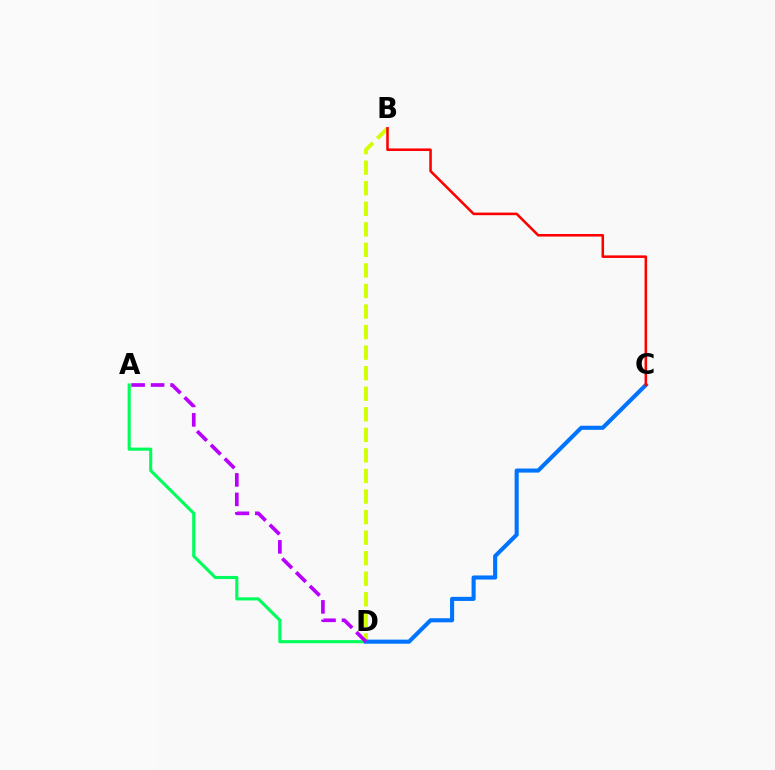{('A', 'D'): [{'color': '#00ff5c', 'line_style': 'solid', 'thickness': 2.24}, {'color': '#b900ff', 'line_style': 'dashed', 'thickness': 2.65}], ('B', 'D'): [{'color': '#d1ff00', 'line_style': 'dashed', 'thickness': 2.79}], ('C', 'D'): [{'color': '#0074ff', 'line_style': 'solid', 'thickness': 2.94}], ('B', 'C'): [{'color': '#ff0000', 'line_style': 'solid', 'thickness': 1.85}]}